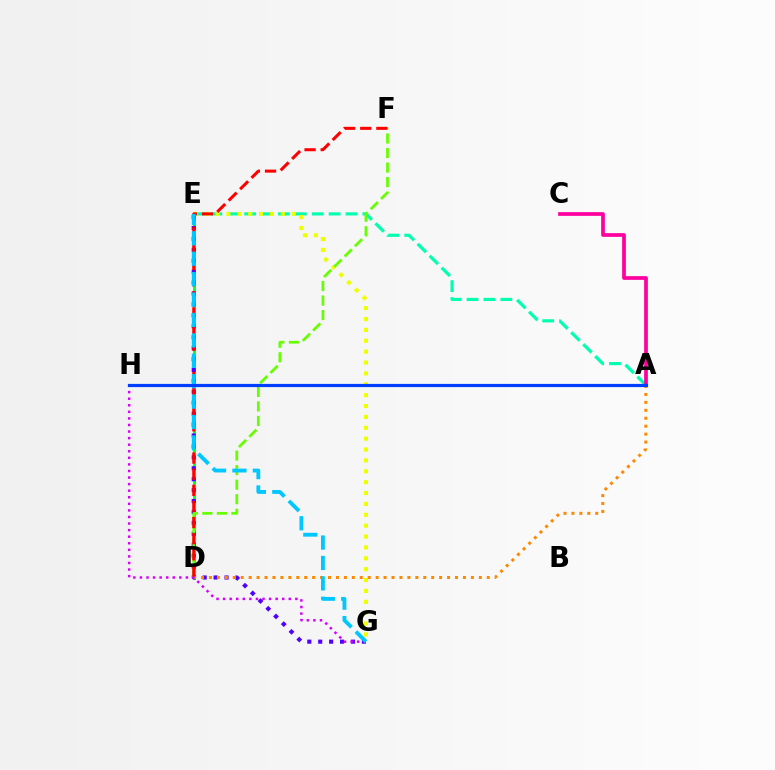{('A', 'E'): [{'color': '#00ffaf', 'line_style': 'dashed', 'thickness': 2.29}], ('D', 'E'): [{'color': '#00ff27', 'line_style': 'solid', 'thickness': 2.06}], ('E', 'G'): [{'color': '#4f00ff', 'line_style': 'dotted', 'thickness': 2.97}, {'color': '#eeff00', 'line_style': 'dotted', 'thickness': 2.96}, {'color': '#00c7ff', 'line_style': 'dashed', 'thickness': 2.77}], ('D', 'F'): [{'color': '#66ff00', 'line_style': 'dashed', 'thickness': 1.97}, {'color': '#ff0000', 'line_style': 'dashed', 'thickness': 2.19}], ('A', 'D'): [{'color': '#ff8800', 'line_style': 'dotted', 'thickness': 2.16}], ('G', 'H'): [{'color': '#d600ff', 'line_style': 'dotted', 'thickness': 1.79}], ('A', 'C'): [{'color': '#ff00a0', 'line_style': 'solid', 'thickness': 2.68}], ('A', 'H'): [{'color': '#003fff', 'line_style': 'solid', 'thickness': 2.31}]}